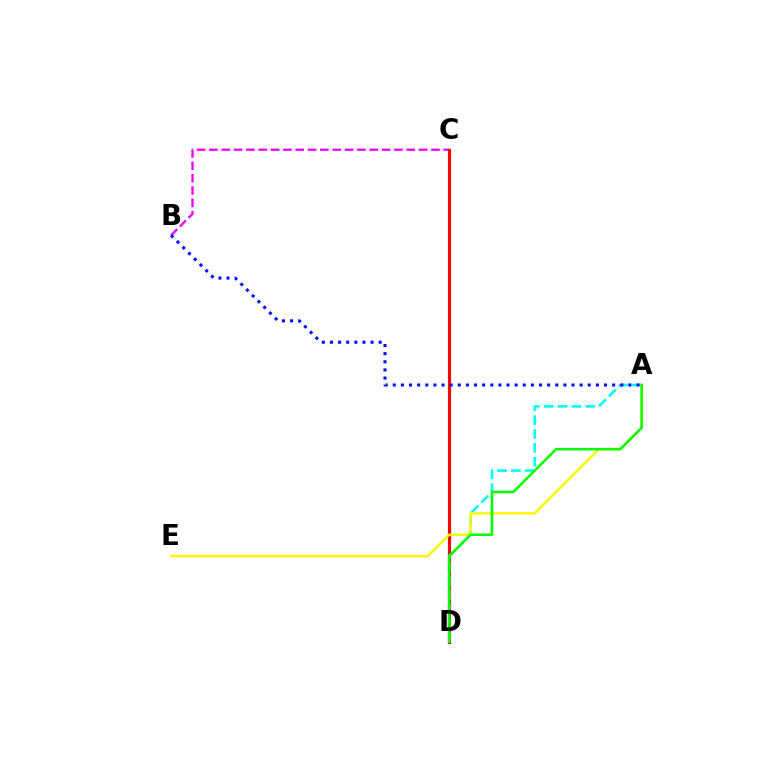{('B', 'C'): [{'color': '#ee00ff', 'line_style': 'dashed', 'thickness': 1.68}], ('C', 'D'): [{'color': '#ff0000', 'line_style': 'solid', 'thickness': 2.28}], ('A', 'D'): [{'color': '#00fff6', 'line_style': 'dashed', 'thickness': 1.88}, {'color': '#08ff00', 'line_style': 'solid', 'thickness': 1.82}], ('A', 'E'): [{'color': '#fcf500', 'line_style': 'solid', 'thickness': 1.73}], ('A', 'B'): [{'color': '#0010ff', 'line_style': 'dotted', 'thickness': 2.21}]}